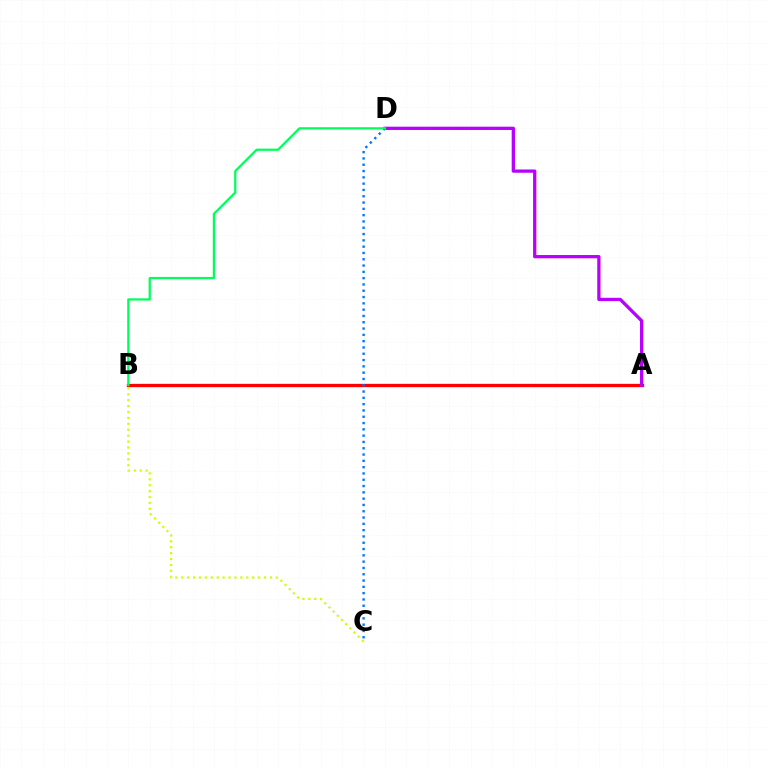{('A', 'B'): [{'color': '#ff0000', 'line_style': 'solid', 'thickness': 2.37}], ('A', 'D'): [{'color': '#b900ff', 'line_style': 'solid', 'thickness': 2.36}], ('C', 'D'): [{'color': '#0074ff', 'line_style': 'dotted', 'thickness': 1.71}], ('B', 'D'): [{'color': '#00ff5c', 'line_style': 'solid', 'thickness': 1.62}], ('B', 'C'): [{'color': '#d1ff00', 'line_style': 'dotted', 'thickness': 1.61}]}